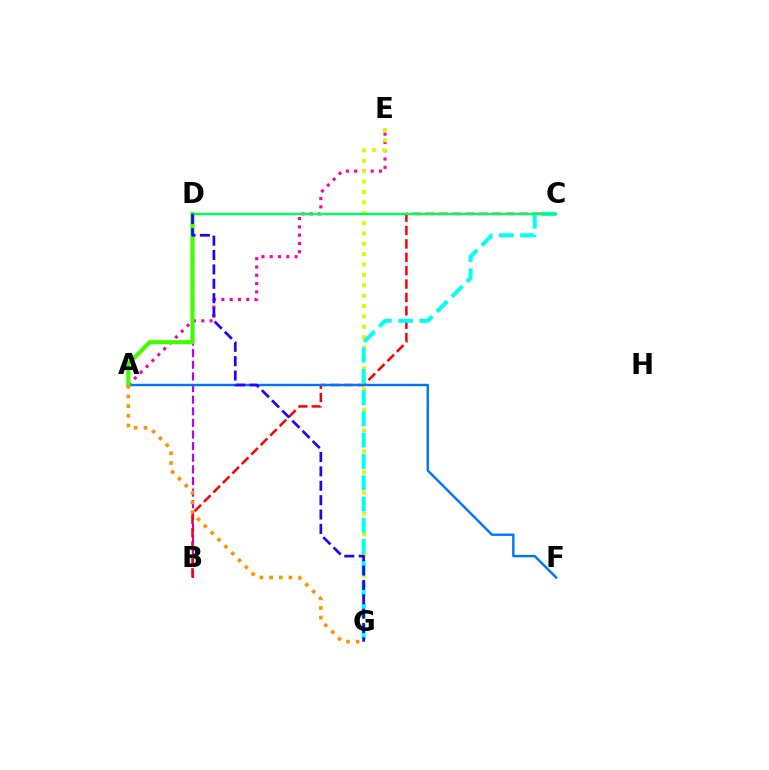{('A', 'E'): [{'color': '#ff00ac', 'line_style': 'dotted', 'thickness': 2.25}], ('B', 'D'): [{'color': '#b900ff', 'line_style': 'dashed', 'thickness': 1.58}], ('E', 'G'): [{'color': '#d1ff00', 'line_style': 'dotted', 'thickness': 2.82}], ('B', 'C'): [{'color': '#ff0000', 'line_style': 'dashed', 'thickness': 1.82}], ('A', 'F'): [{'color': '#0074ff', 'line_style': 'solid', 'thickness': 1.73}], ('A', 'D'): [{'color': '#3dff00', 'line_style': 'solid', 'thickness': 2.97}], ('C', 'G'): [{'color': '#00fff6', 'line_style': 'dashed', 'thickness': 2.89}], ('C', 'D'): [{'color': '#00ff5c', 'line_style': 'solid', 'thickness': 1.72}], ('D', 'G'): [{'color': '#2500ff', 'line_style': 'dashed', 'thickness': 1.95}], ('A', 'G'): [{'color': '#ff9400', 'line_style': 'dotted', 'thickness': 2.63}]}